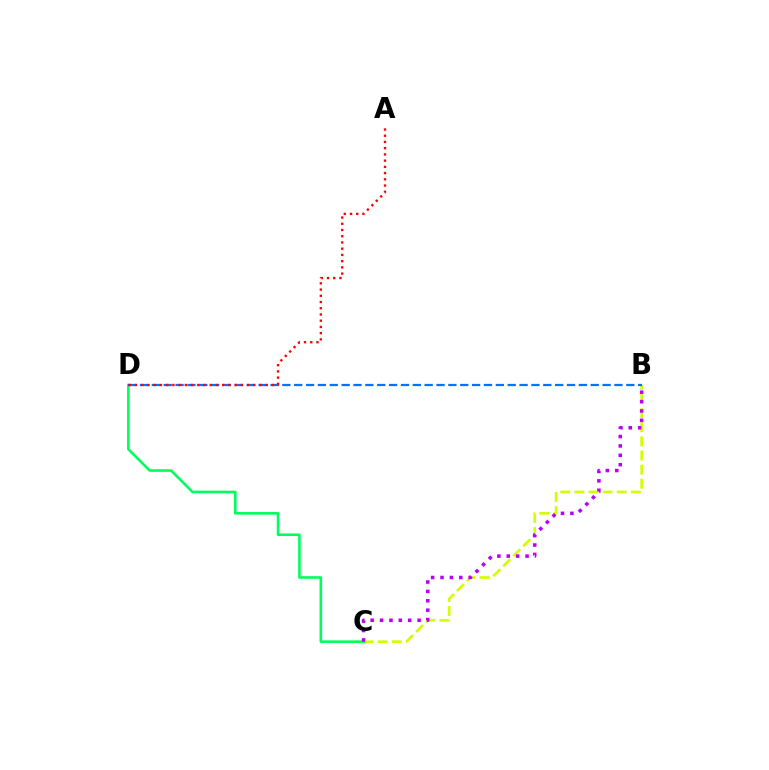{('B', 'C'): [{'color': '#d1ff00', 'line_style': 'dashed', 'thickness': 1.92}, {'color': '#b900ff', 'line_style': 'dotted', 'thickness': 2.55}], ('C', 'D'): [{'color': '#00ff5c', 'line_style': 'solid', 'thickness': 1.87}], ('B', 'D'): [{'color': '#0074ff', 'line_style': 'dashed', 'thickness': 1.61}], ('A', 'D'): [{'color': '#ff0000', 'line_style': 'dotted', 'thickness': 1.69}]}